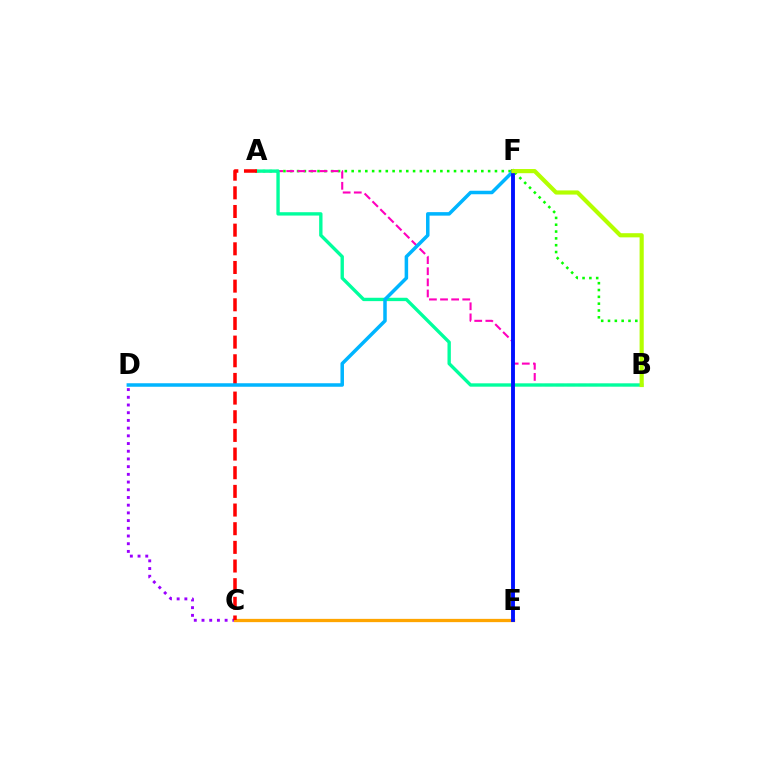{('C', 'D'): [{'color': '#9b00ff', 'line_style': 'dotted', 'thickness': 2.09}], ('A', 'B'): [{'color': '#08ff00', 'line_style': 'dotted', 'thickness': 1.85}, {'color': '#ff00bd', 'line_style': 'dashed', 'thickness': 1.51}, {'color': '#00ff9d', 'line_style': 'solid', 'thickness': 2.42}], ('C', 'E'): [{'color': '#ffa500', 'line_style': 'solid', 'thickness': 2.35}], ('A', 'C'): [{'color': '#ff0000', 'line_style': 'dashed', 'thickness': 2.53}], ('D', 'F'): [{'color': '#00b5ff', 'line_style': 'solid', 'thickness': 2.53}], ('E', 'F'): [{'color': '#0010ff', 'line_style': 'solid', 'thickness': 2.8}], ('B', 'F'): [{'color': '#b3ff00', 'line_style': 'solid', 'thickness': 3.0}]}